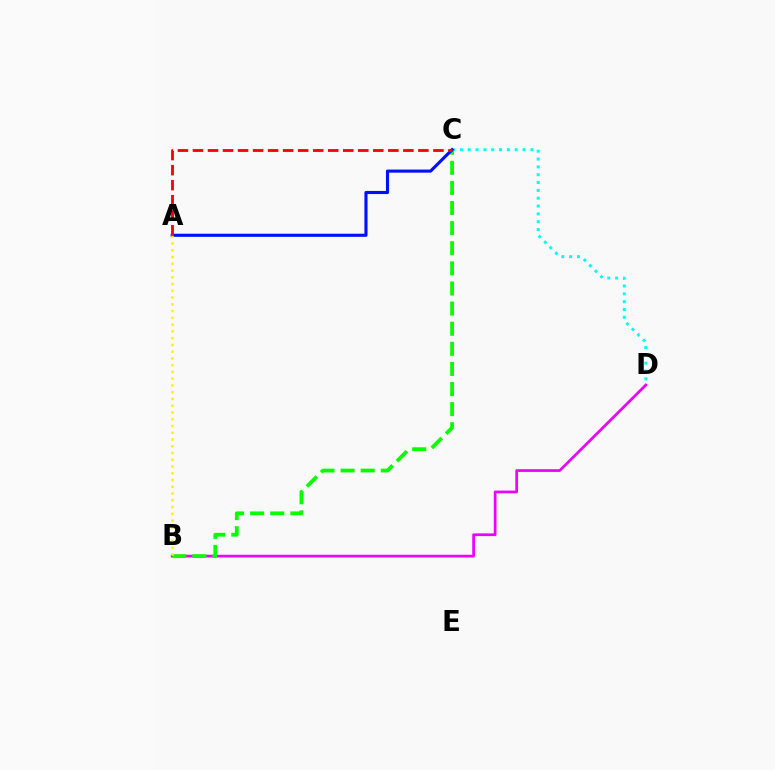{('B', 'D'): [{'color': '#ee00ff', 'line_style': 'solid', 'thickness': 1.96}], ('B', 'C'): [{'color': '#08ff00', 'line_style': 'dashed', 'thickness': 2.73}], ('C', 'D'): [{'color': '#00fff6', 'line_style': 'dotted', 'thickness': 2.13}], ('A', 'C'): [{'color': '#0010ff', 'line_style': 'solid', 'thickness': 2.24}, {'color': '#ff0000', 'line_style': 'dashed', 'thickness': 2.04}], ('A', 'B'): [{'color': '#fcf500', 'line_style': 'dotted', 'thickness': 1.84}]}